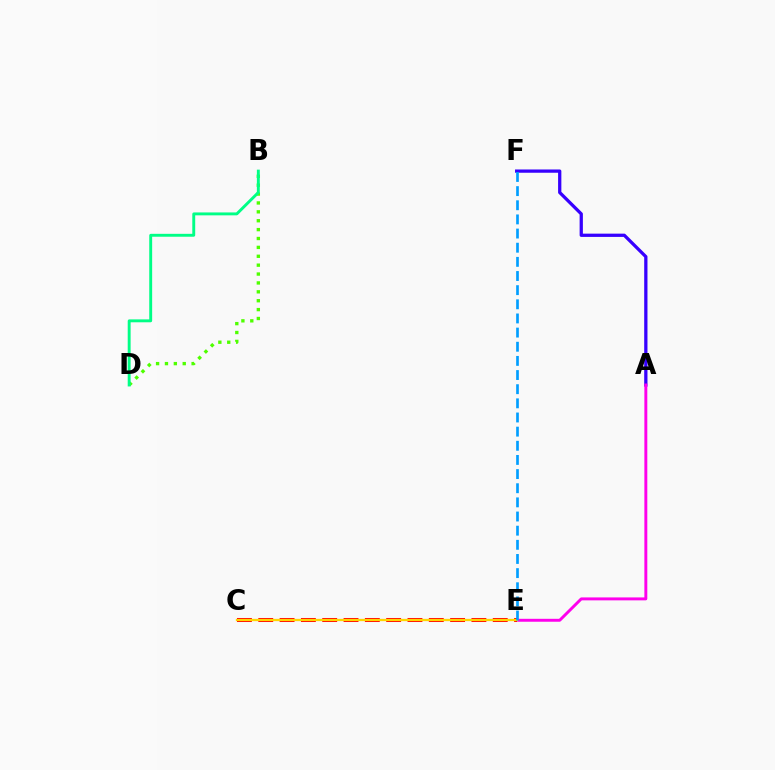{('B', 'D'): [{'color': '#4fff00', 'line_style': 'dotted', 'thickness': 2.41}, {'color': '#00ff86', 'line_style': 'solid', 'thickness': 2.09}], ('A', 'F'): [{'color': '#3700ff', 'line_style': 'solid', 'thickness': 2.35}], ('A', 'E'): [{'color': '#ff00ed', 'line_style': 'solid', 'thickness': 2.12}], ('C', 'E'): [{'color': '#ff0000', 'line_style': 'dashed', 'thickness': 2.9}, {'color': '#ffd500', 'line_style': 'solid', 'thickness': 1.67}], ('E', 'F'): [{'color': '#009eff', 'line_style': 'dashed', 'thickness': 1.92}]}